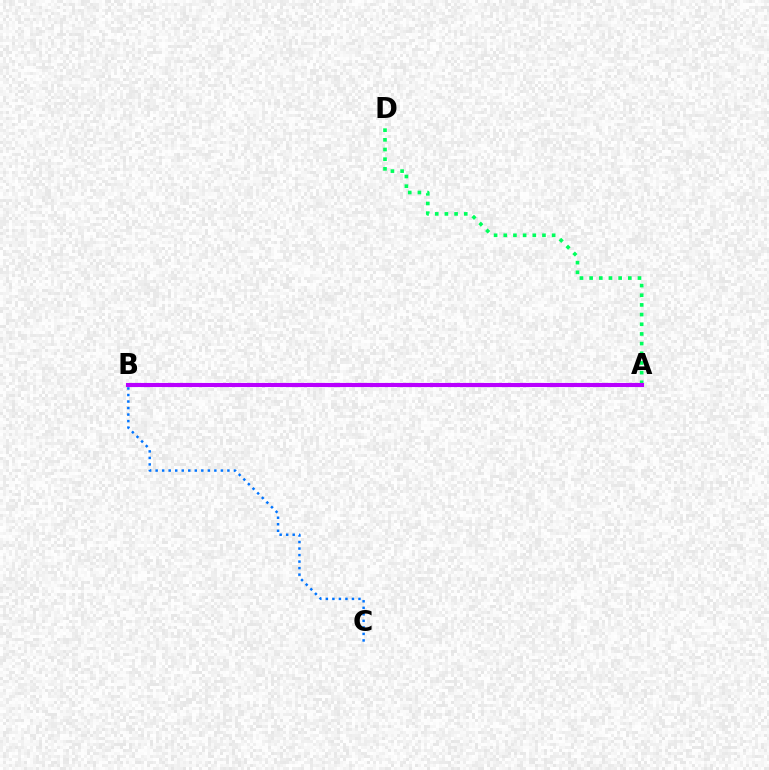{('A', 'D'): [{'color': '#00ff5c', 'line_style': 'dotted', 'thickness': 2.63}], ('A', 'B'): [{'color': '#ff0000', 'line_style': 'solid', 'thickness': 1.56}, {'color': '#d1ff00', 'line_style': 'dashed', 'thickness': 2.6}, {'color': '#b900ff', 'line_style': 'solid', 'thickness': 2.95}], ('B', 'C'): [{'color': '#0074ff', 'line_style': 'dotted', 'thickness': 1.77}]}